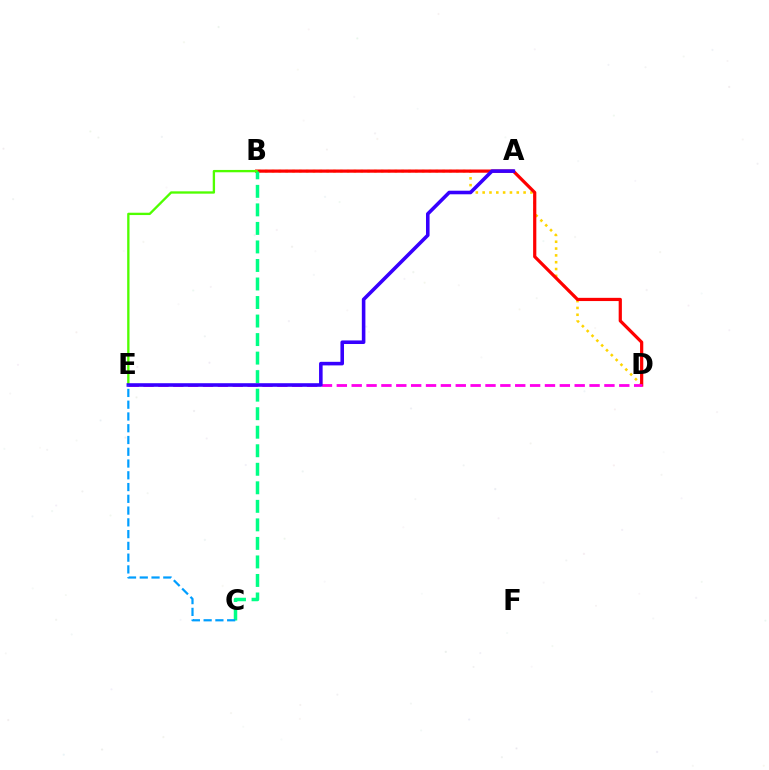{('B', 'D'): [{'color': '#ffd500', 'line_style': 'dotted', 'thickness': 1.85}, {'color': '#ff0000', 'line_style': 'solid', 'thickness': 2.31}], ('B', 'C'): [{'color': '#00ff86', 'line_style': 'dashed', 'thickness': 2.52}], ('D', 'E'): [{'color': '#ff00ed', 'line_style': 'dashed', 'thickness': 2.02}], ('B', 'E'): [{'color': '#4fff00', 'line_style': 'solid', 'thickness': 1.68}], ('A', 'E'): [{'color': '#3700ff', 'line_style': 'solid', 'thickness': 2.57}], ('C', 'E'): [{'color': '#009eff', 'line_style': 'dashed', 'thickness': 1.6}]}